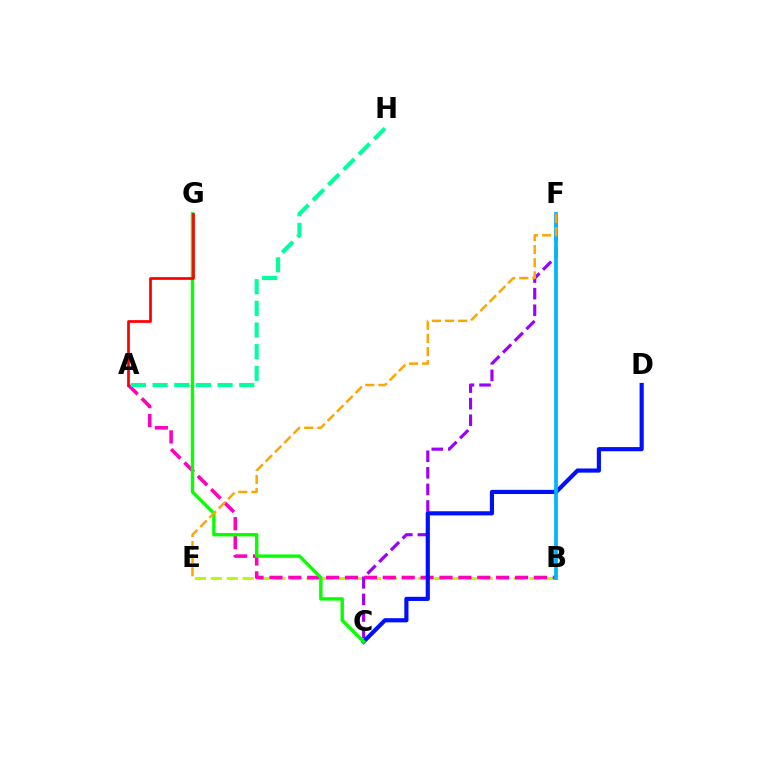{('B', 'E'): [{'color': '#b3ff00', 'line_style': 'dashed', 'thickness': 2.16}], ('A', 'B'): [{'color': '#ff00bd', 'line_style': 'dashed', 'thickness': 2.57}], ('C', 'F'): [{'color': '#9b00ff', 'line_style': 'dashed', 'thickness': 2.25}], ('C', 'D'): [{'color': '#0010ff', 'line_style': 'solid', 'thickness': 3.0}], ('C', 'G'): [{'color': '#08ff00', 'line_style': 'solid', 'thickness': 2.44}], ('A', 'H'): [{'color': '#00ff9d', 'line_style': 'dashed', 'thickness': 2.94}], ('A', 'G'): [{'color': '#ff0000', 'line_style': 'solid', 'thickness': 1.97}], ('B', 'F'): [{'color': '#00b5ff', 'line_style': 'solid', 'thickness': 2.71}], ('E', 'F'): [{'color': '#ffa500', 'line_style': 'dashed', 'thickness': 1.78}]}